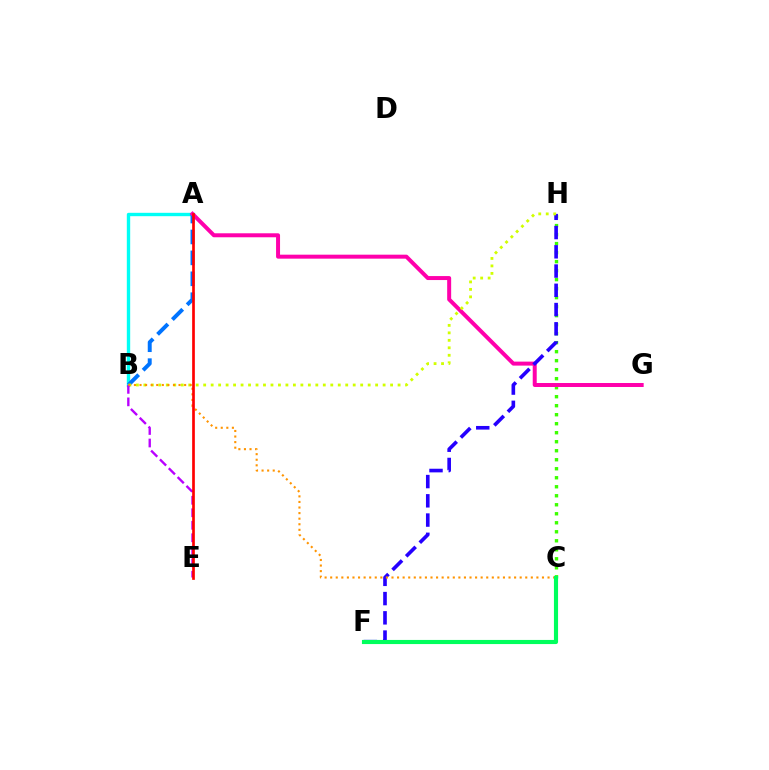{('A', 'B'): [{'color': '#00fff6', 'line_style': 'solid', 'thickness': 2.43}, {'color': '#0074ff', 'line_style': 'dashed', 'thickness': 2.84}], ('C', 'H'): [{'color': '#3dff00', 'line_style': 'dotted', 'thickness': 2.45}], ('A', 'G'): [{'color': '#ff00ac', 'line_style': 'solid', 'thickness': 2.87}], ('F', 'H'): [{'color': '#2500ff', 'line_style': 'dashed', 'thickness': 2.61}], ('B', 'H'): [{'color': '#d1ff00', 'line_style': 'dotted', 'thickness': 2.03}], ('B', 'E'): [{'color': '#b900ff', 'line_style': 'dashed', 'thickness': 1.7}], ('B', 'C'): [{'color': '#ff9400', 'line_style': 'dotted', 'thickness': 1.51}], ('A', 'E'): [{'color': '#ff0000', 'line_style': 'solid', 'thickness': 1.94}], ('C', 'F'): [{'color': '#00ff5c', 'line_style': 'solid', 'thickness': 2.97}]}